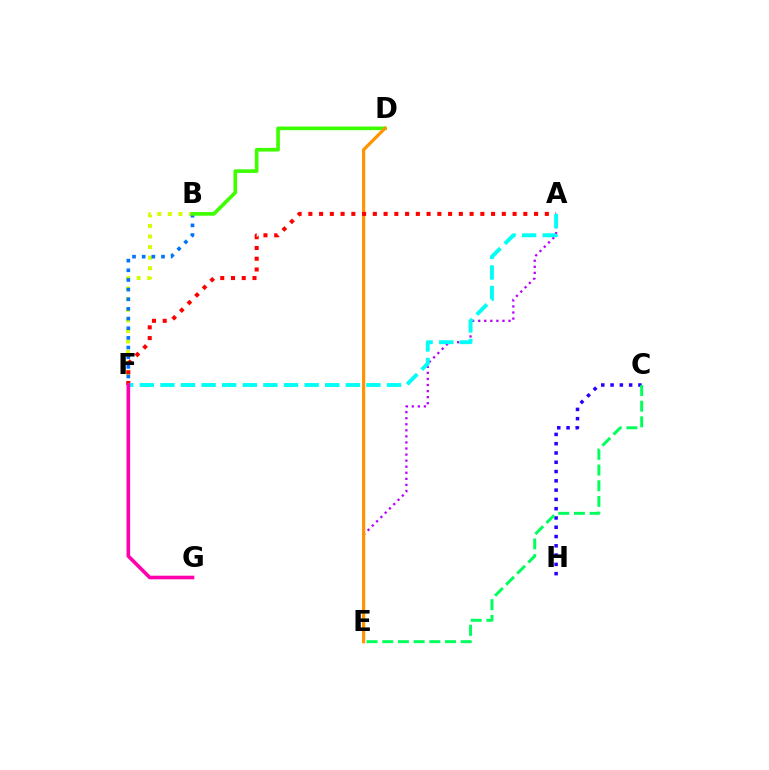{('B', 'F'): [{'color': '#d1ff00', 'line_style': 'dotted', 'thickness': 2.88}, {'color': '#0074ff', 'line_style': 'dotted', 'thickness': 2.62}], ('A', 'E'): [{'color': '#b900ff', 'line_style': 'dotted', 'thickness': 1.65}], ('B', 'D'): [{'color': '#3dff00', 'line_style': 'solid', 'thickness': 2.62}], ('D', 'E'): [{'color': '#ff9400', 'line_style': 'solid', 'thickness': 2.31}], ('C', 'H'): [{'color': '#2500ff', 'line_style': 'dotted', 'thickness': 2.52}], ('C', 'E'): [{'color': '#00ff5c', 'line_style': 'dashed', 'thickness': 2.13}], ('A', 'F'): [{'color': '#ff0000', 'line_style': 'dotted', 'thickness': 2.92}, {'color': '#00fff6', 'line_style': 'dashed', 'thickness': 2.8}], ('F', 'G'): [{'color': '#ff00ac', 'line_style': 'solid', 'thickness': 2.6}]}